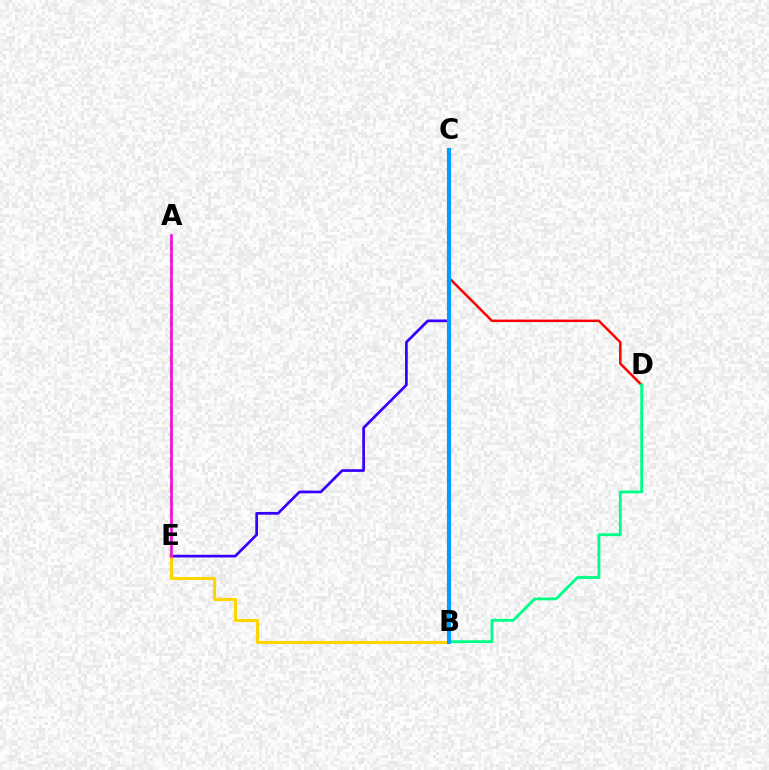{('C', 'D'): [{'color': '#ff0000', 'line_style': 'solid', 'thickness': 1.78}], ('C', 'E'): [{'color': '#3700ff', 'line_style': 'solid', 'thickness': 1.95}], ('B', 'E'): [{'color': '#ffd500', 'line_style': 'solid', 'thickness': 2.24}], ('B', 'D'): [{'color': '#00ff86', 'line_style': 'solid', 'thickness': 2.03}], ('A', 'E'): [{'color': '#4fff00', 'line_style': 'dashed', 'thickness': 1.73}, {'color': '#ff00ed', 'line_style': 'solid', 'thickness': 1.87}], ('B', 'C'): [{'color': '#009eff', 'line_style': 'solid', 'thickness': 2.98}]}